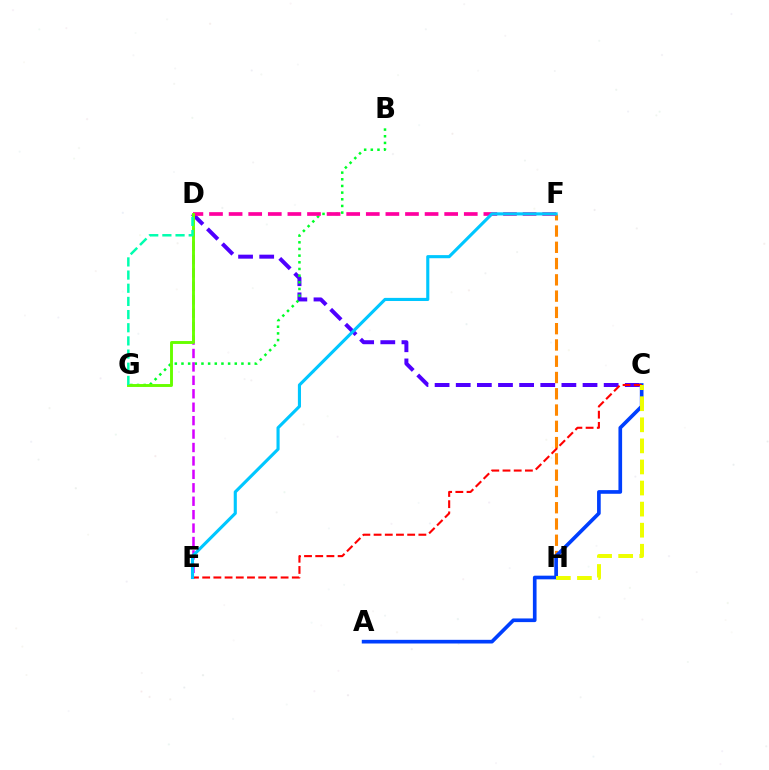{('F', 'H'): [{'color': '#ff8800', 'line_style': 'dashed', 'thickness': 2.21}], ('C', 'D'): [{'color': '#4f00ff', 'line_style': 'dashed', 'thickness': 2.87}], ('B', 'G'): [{'color': '#00ff27', 'line_style': 'dotted', 'thickness': 1.81}], ('D', 'E'): [{'color': '#d600ff', 'line_style': 'dashed', 'thickness': 1.82}], ('D', 'F'): [{'color': '#ff00a0', 'line_style': 'dashed', 'thickness': 2.66}], ('A', 'C'): [{'color': '#003fff', 'line_style': 'solid', 'thickness': 2.64}], ('D', 'G'): [{'color': '#66ff00', 'line_style': 'solid', 'thickness': 2.09}, {'color': '#00ffaf', 'line_style': 'dashed', 'thickness': 1.79}], ('C', 'E'): [{'color': '#ff0000', 'line_style': 'dashed', 'thickness': 1.52}], ('C', 'H'): [{'color': '#eeff00', 'line_style': 'dashed', 'thickness': 2.86}], ('E', 'F'): [{'color': '#00c7ff', 'line_style': 'solid', 'thickness': 2.24}]}